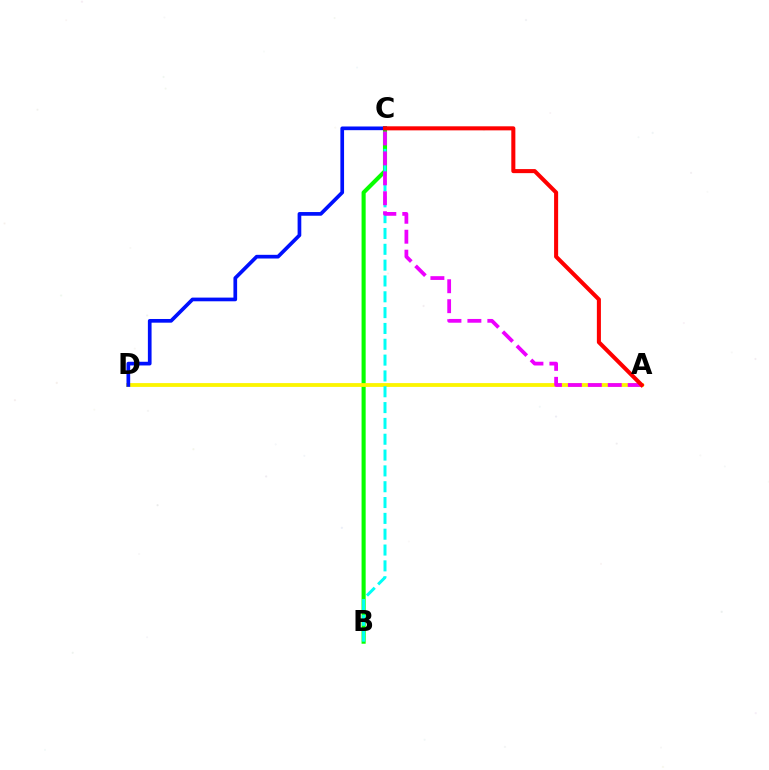{('B', 'C'): [{'color': '#08ff00', 'line_style': 'solid', 'thickness': 2.95}, {'color': '#00fff6', 'line_style': 'dashed', 'thickness': 2.15}], ('A', 'D'): [{'color': '#fcf500', 'line_style': 'solid', 'thickness': 2.74}], ('C', 'D'): [{'color': '#0010ff', 'line_style': 'solid', 'thickness': 2.66}], ('A', 'C'): [{'color': '#ee00ff', 'line_style': 'dashed', 'thickness': 2.71}, {'color': '#ff0000', 'line_style': 'solid', 'thickness': 2.92}]}